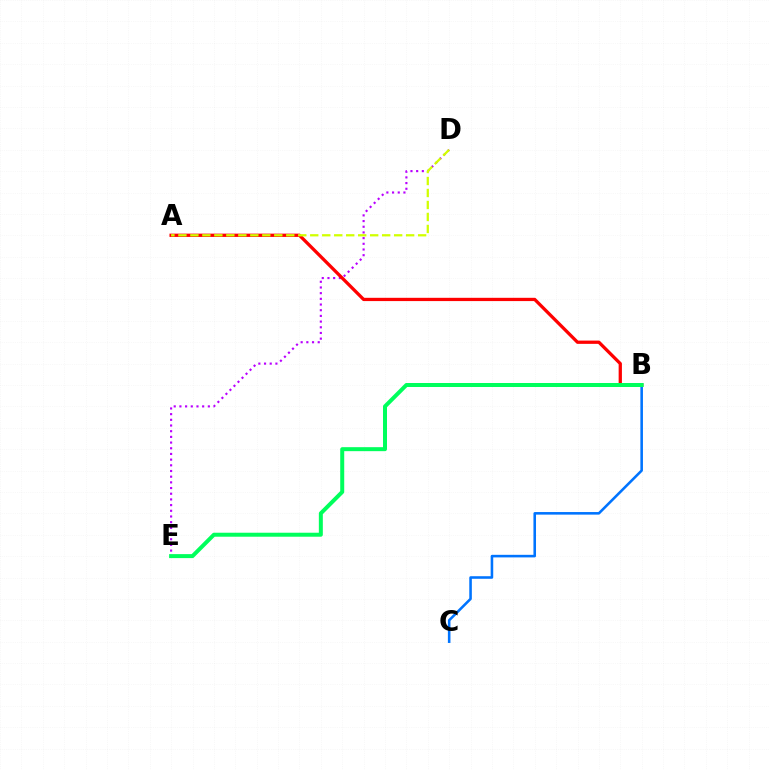{('D', 'E'): [{'color': '#b900ff', 'line_style': 'dotted', 'thickness': 1.54}], ('A', 'B'): [{'color': '#ff0000', 'line_style': 'solid', 'thickness': 2.36}], ('B', 'C'): [{'color': '#0074ff', 'line_style': 'solid', 'thickness': 1.85}], ('A', 'D'): [{'color': '#d1ff00', 'line_style': 'dashed', 'thickness': 1.63}], ('B', 'E'): [{'color': '#00ff5c', 'line_style': 'solid', 'thickness': 2.87}]}